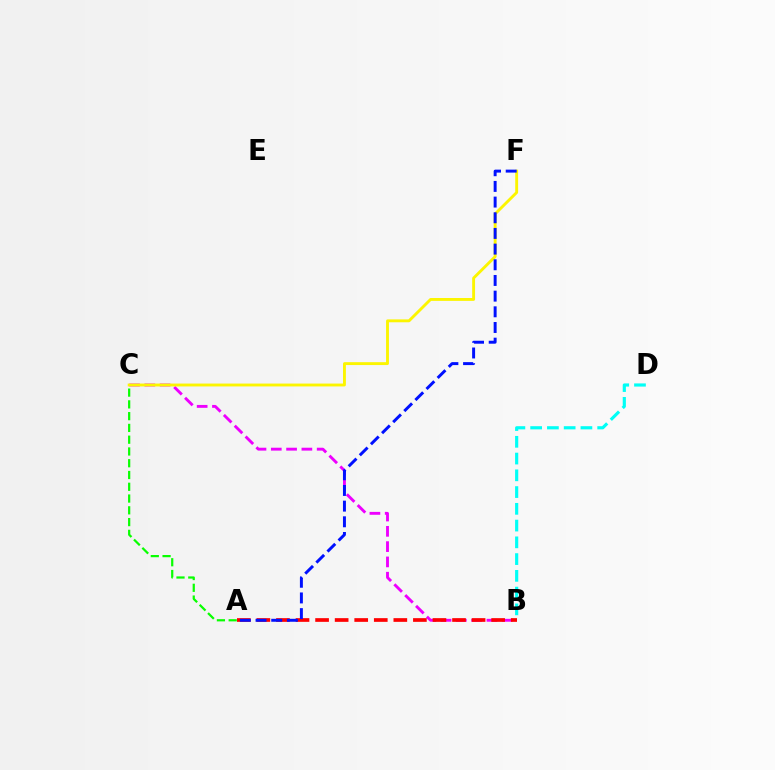{('B', 'C'): [{'color': '#ee00ff', 'line_style': 'dashed', 'thickness': 2.08}], ('A', 'B'): [{'color': '#ff0000', 'line_style': 'dashed', 'thickness': 2.66}], ('C', 'F'): [{'color': '#fcf500', 'line_style': 'solid', 'thickness': 2.07}], ('A', 'F'): [{'color': '#0010ff', 'line_style': 'dashed', 'thickness': 2.13}], ('A', 'C'): [{'color': '#08ff00', 'line_style': 'dashed', 'thickness': 1.6}], ('B', 'D'): [{'color': '#00fff6', 'line_style': 'dashed', 'thickness': 2.28}]}